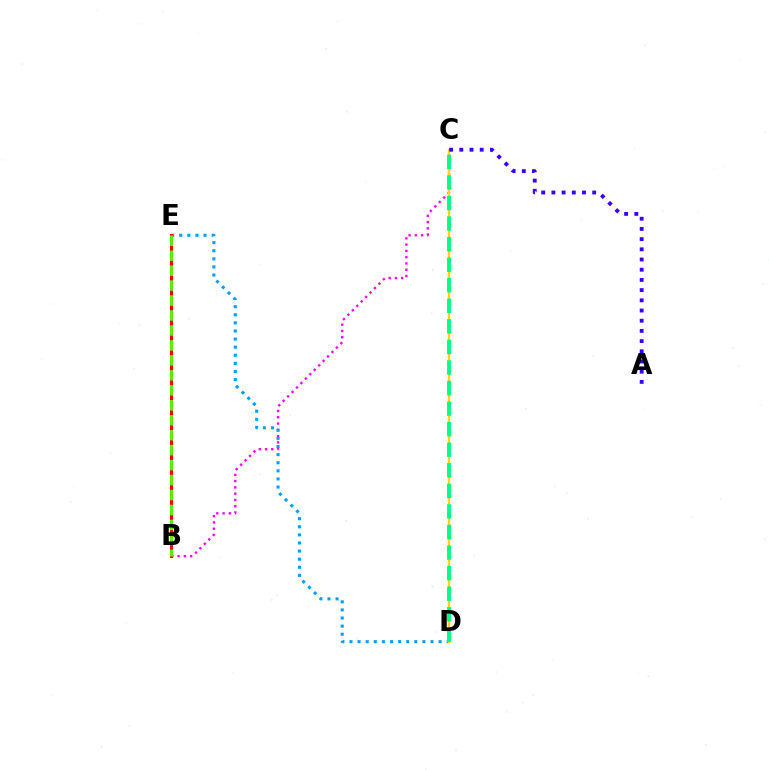{('B', 'C'): [{'color': '#ff00ed', 'line_style': 'dotted', 'thickness': 1.7}], ('D', 'E'): [{'color': '#009eff', 'line_style': 'dotted', 'thickness': 2.2}], ('B', 'E'): [{'color': '#ff0000', 'line_style': 'solid', 'thickness': 2.21}, {'color': '#4fff00', 'line_style': 'dashed', 'thickness': 2.03}], ('C', 'D'): [{'color': '#ffd500', 'line_style': 'solid', 'thickness': 1.7}, {'color': '#00ff86', 'line_style': 'dashed', 'thickness': 2.79}], ('A', 'C'): [{'color': '#3700ff', 'line_style': 'dotted', 'thickness': 2.77}]}